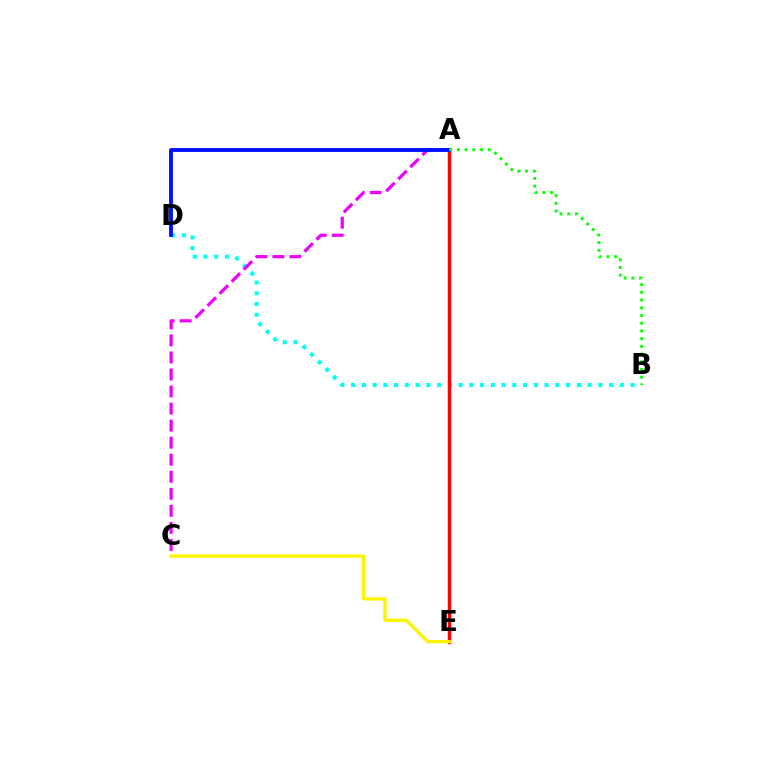{('B', 'D'): [{'color': '#00fff6', 'line_style': 'dotted', 'thickness': 2.92}], ('A', 'E'): [{'color': '#ff0000', 'line_style': 'solid', 'thickness': 2.5}], ('A', 'C'): [{'color': '#ee00ff', 'line_style': 'dashed', 'thickness': 2.32}], ('C', 'E'): [{'color': '#fcf500', 'line_style': 'solid', 'thickness': 2.39}], ('A', 'D'): [{'color': '#0010ff', 'line_style': 'solid', 'thickness': 2.78}], ('A', 'B'): [{'color': '#08ff00', 'line_style': 'dotted', 'thickness': 2.1}]}